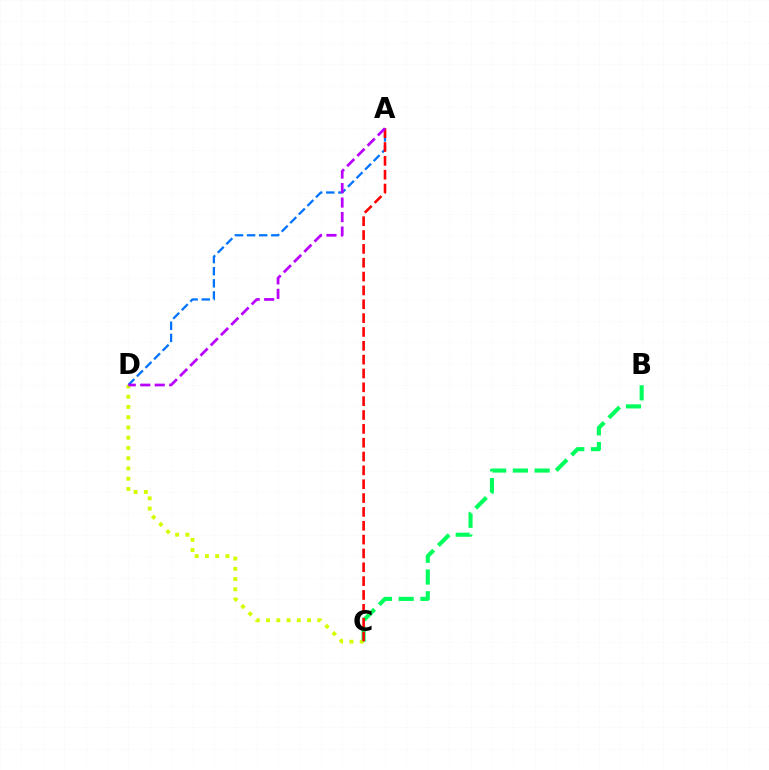{('B', 'C'): [{'color': '#00ff5c', 'line_style': 'dashed', 'thickness': 2.95}], ('C', 'D'): [{'color': '#d1ff00', 'line_style': 'dotted', 'thickness': 2.78}], ('A', 'D'): [{'color': '#0074ff', 'line_style': 'dashed', 'thickness': 1.65}, {'color': '#b900ff', 'line_style': 'dashed', 'thickness': 1.97}], ('A', 'C'): [{'color': '#ff0000', 'line_style': 'dashed', 'thickness': 1.88}]}